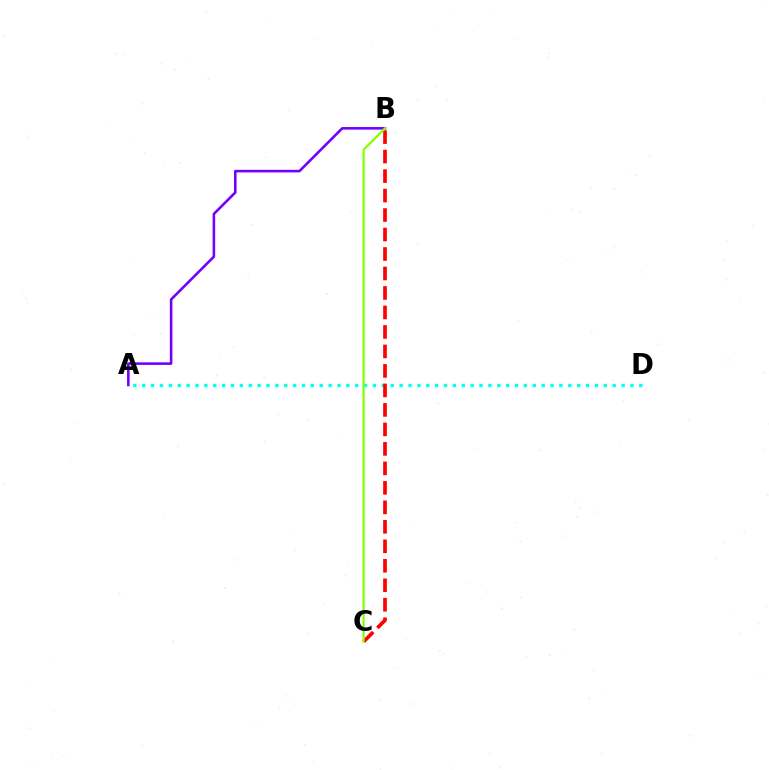{('A', 'D'): [{'color': '#00fff6', 'line_style': 'dotted', 'thickness': 2.41}], ('A', 'B'): [{'color': '#7200ff', 'line_style': 'solid', 'thickness': 1.85}], ('B', 'C'): [{'color': '#ff0000', 'line_style': 'dashed', 'thickness': 2.65}, {'color': '#84ff00', 'line_style': 'solid', 'thickness': 1.6}]}